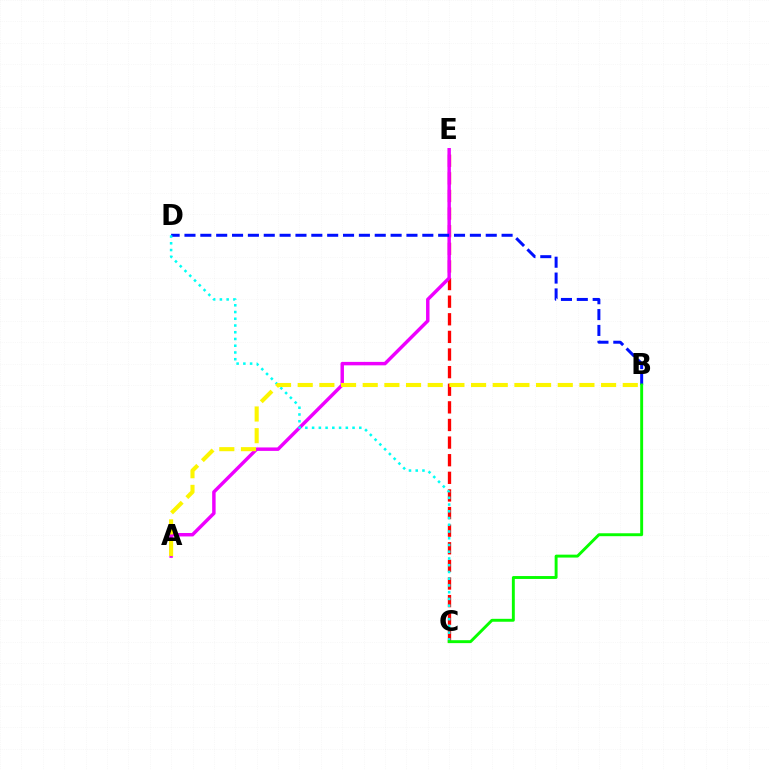{('C', 'E'): [{'color': '#ff0000', 'line_style': 'dashed', 'thickness': 2.39}], ('A', 'E'): [{'color': '#ee00ff', 'line_style': 'solid', 'thickness': 2.48}], ('B', 'D'): [{'color': '#0010ff', 'line_style': 'dashed', 'thickness': 2.15}], ('C', 'D'): [{'color': '#00fff6', 'line_style': 'dotted', 'thickness': 1.83}], ('B', 'C'): [{'color': '#08ff00', 'line_style': 'solid', 'thickness': 2.1}], ('A', 'B'): [{'color': '#fcf500', 'line_style': 'dashed', 'thickness': 2.94}]}